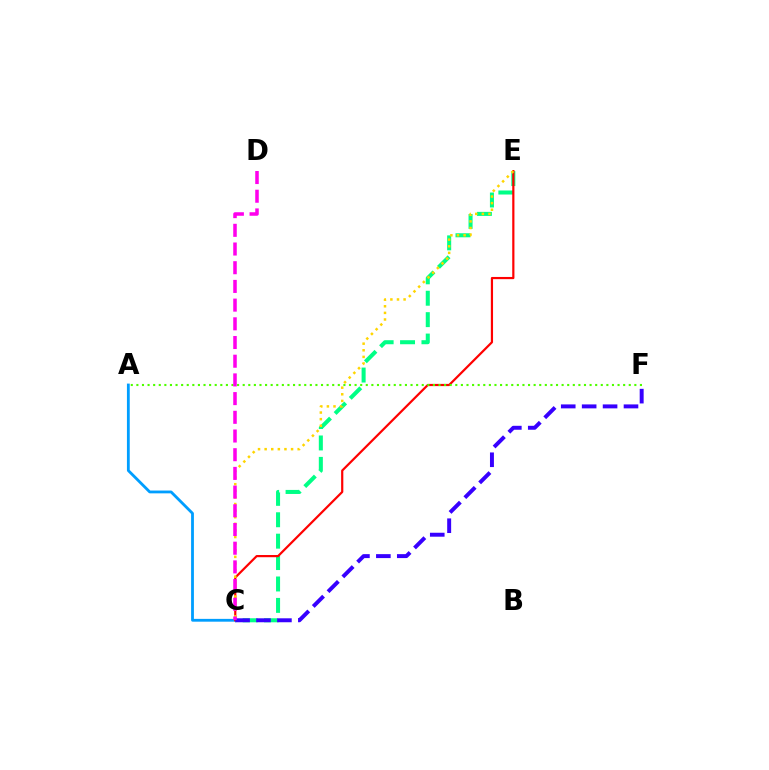{('C', 'E'): [{'color': '#00ff86', 'line_style': 'dashed', 'thickness': 2.91}, {'color': '#ff0000', 'line_style': 'solid', 'thickness': 1.58}, {'color': '#ffd500', 'line_style': 'dotted', 'thickness': 1.8}], ('A', 'C'): [{'color': '#009eff', 'line_style': 'solid', 'thickness': 2.02}], ('A', 'F'): [{'color': '#4fff00', 'line_style': 'dotted', 'thickness': 1.52}], ('C', 'F'): [{'color': '#3700ff', 'line_style': 'dashed', 'thickness': 2.84}], ('C', 'D'): [{'color': '#ff00ed', 'line_style': 'dashed', 'thickness': 2.54}]}